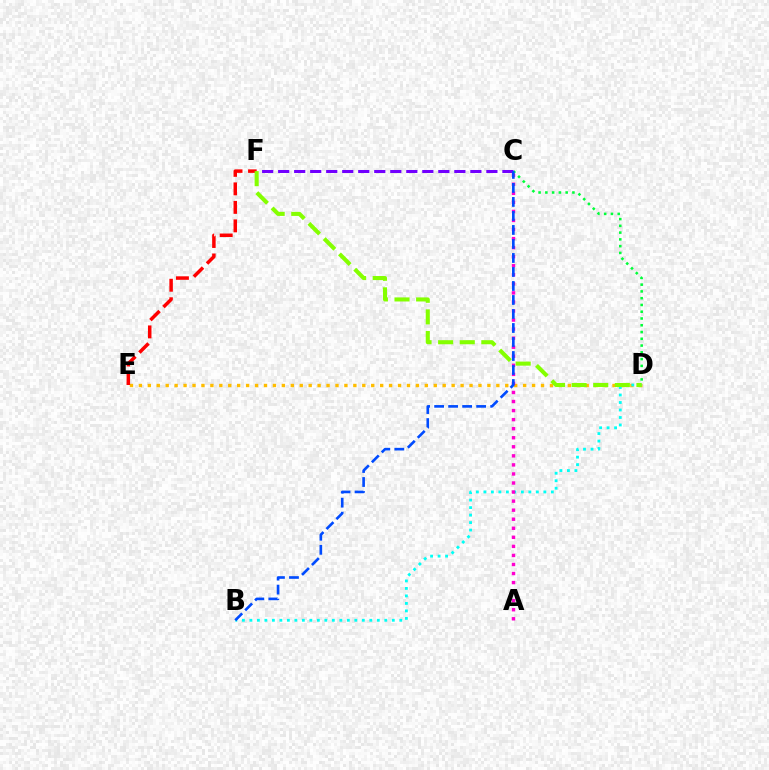{('C', 'D'): [{'color': '#00ff39', 'line_style': 'dotted', 'thickness': 1.84}], ('D', 'E'): [{'color': '#ffbd00', 'line_style': 'dotted', 'thickness': 2.43}], ('E', 'F'): [{'color': '#ff0000', 'line_style': 'dashed', 'thickness': 2.51}], ('B', 'D'): [{'color': '#00fff6', 'line_style': 'dotted', 'thickness': 2.04}], ('A', 'C'): [{'color': '#ff00cf', 'line_style': 'dotted', 'thickness': 2.46}], ('C', 'F'): [{'color': '#7200ff', 'line_style': 'dashed', 'thickness': 2.18}], ('D', 'F'): [{'color': '#84ff00', 'line_style': 'dashed', 'thickness': 2.93}], ('B', 'C'): [{'color': '#004bff', 'line_style': 'dashed', 'thickness': 1.9}]}